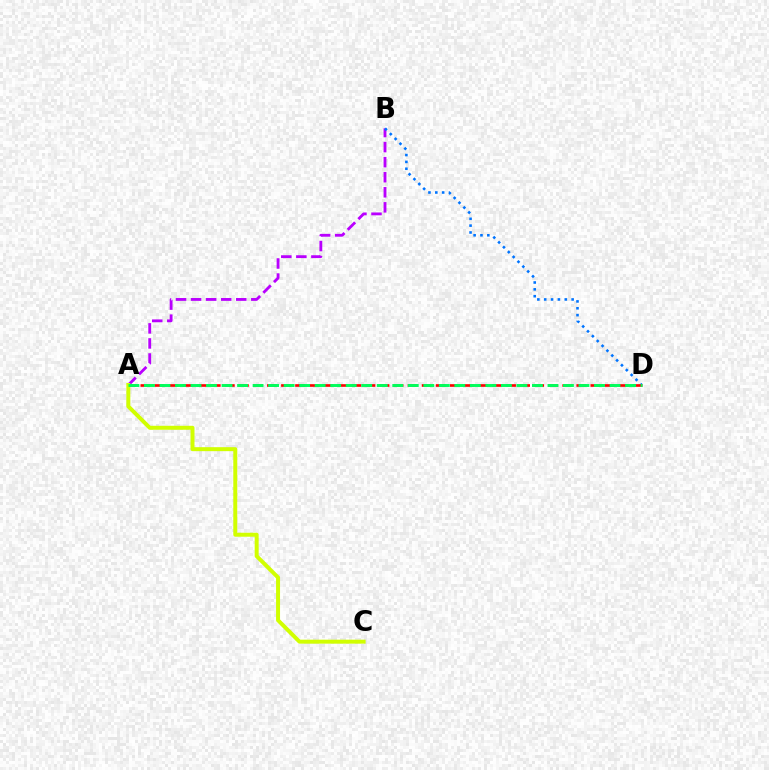{('A', 'B'): [{'color': '#b900ff', 'line_style': 'dashed', 'thickness': 2.05}], ('B', 'D'): [{'color': '#0074ff', 'line_style': 'dotted', 'thickness': 1.86}], ('A', 'D'): [{'color': '#ff0000', 'line_style': 'dashed', 'thickness': 1.91}, {'color': '#00ff5c', 'line_style': 'dashed', 'thickness': 2.11}], ('A', 'C'): [{'color': '#d1ff00', 'line_style': 'solid', 'thickness': 2.86}]}